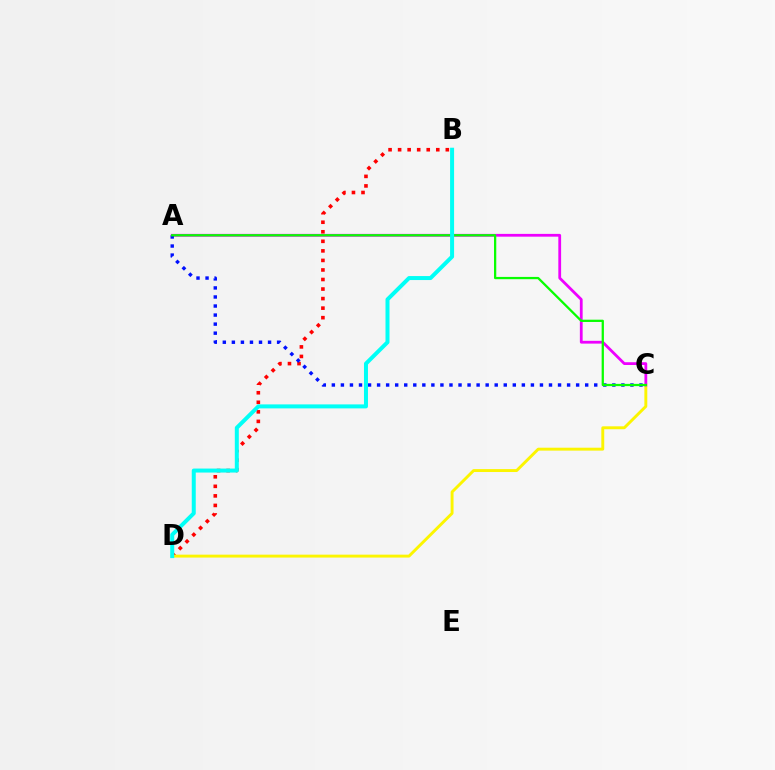{('B', 'D'): [{'color': '#ff0000', 'line_style': 'dotted', 'thickness': 2.59}, {'color': '#00fff6', 'line_style': 'solid', 'thickness': 2.87}], ('C', 'D'): [{'color': '#fcf500', 'line_style': 'solid', 'thickness': 2.1}], ('A', 'C'): [{'color': '#ee00ff', 'line_style': 'solid', 'thickness': 2.0}, {'color': '#0010ff', 'line_style': 'dotted', 'thickness': 2.46}, {'color': '#08ff00', 'line_style': 'solid', 'thickness': 1.64}]}